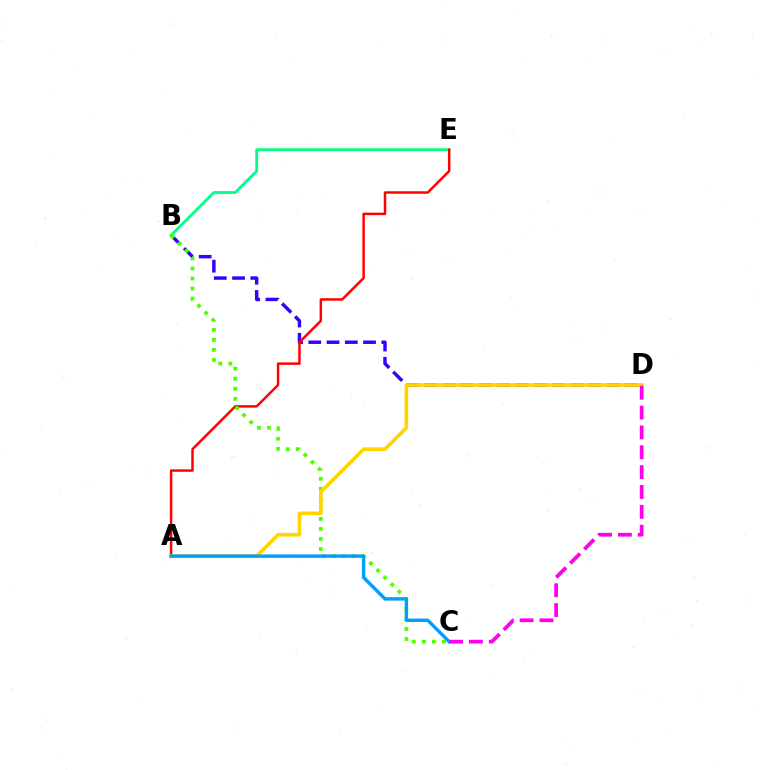{('B', 'D'): [{'color': '#3700ff', 'line_style': 'dashed', 'thickness': 2.48}], ('B', 'E'): [{'color': '#00ff86', 'line_style': 'solid', 'thickness': 2.03}], ('A', 'E'): [{'color': '#ff0000', 'line_style': 'solid', 'thickness': 1.78}], ('B', 'C'): [{'color': '#4fff00', 'line_style': 'dotted', 'thickness': 2.73}], ('A', 'D'): [{'color': '#ffd500', 'line_style': 'solid', 'thickness': 2.63}], ('A', 'C'): [{'color': '#009eff', 'line_style': 'solid', 'thickness': 2.43}], ('C', 'D'): [{'color': '#ff00ed', 'line_style': 'dashed', 'thickness': 2.7}]}